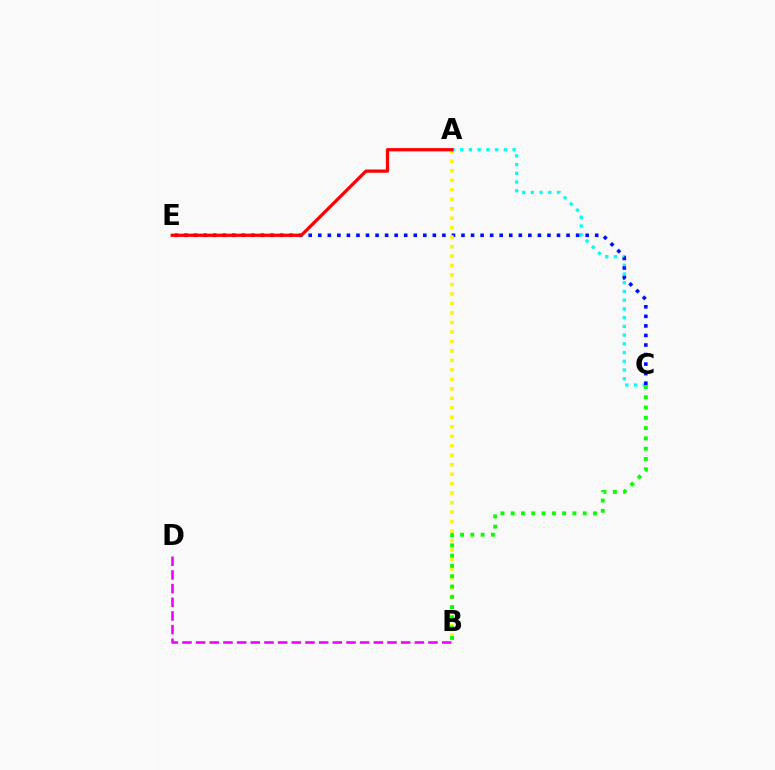{('A', 'C'): [{'color': '#00fff6', 'line_style': 'dotted', 'thickness': 2.37}], ('C', 'E'): [{'color': '#0010ff', 'line_style': 'dotted', 'thickness': 2.59}], ('A', 'B'): [{'color': '#fcf500', 'line_style': 'dotted', 'thickness': 2.58}], ('A', 'E'): [{'color': '#ff0000', 'line_style': 'solid', 'thickness': 2.33}], ('B', 'C'): [{'color': '#08ff00', 'line_style': 'dotted', 'thickness': 2.8}], ('B', 'D'): [{'color': '#ee00ff', 'line_style': 'dashed', 'thickness': 1.86}]}